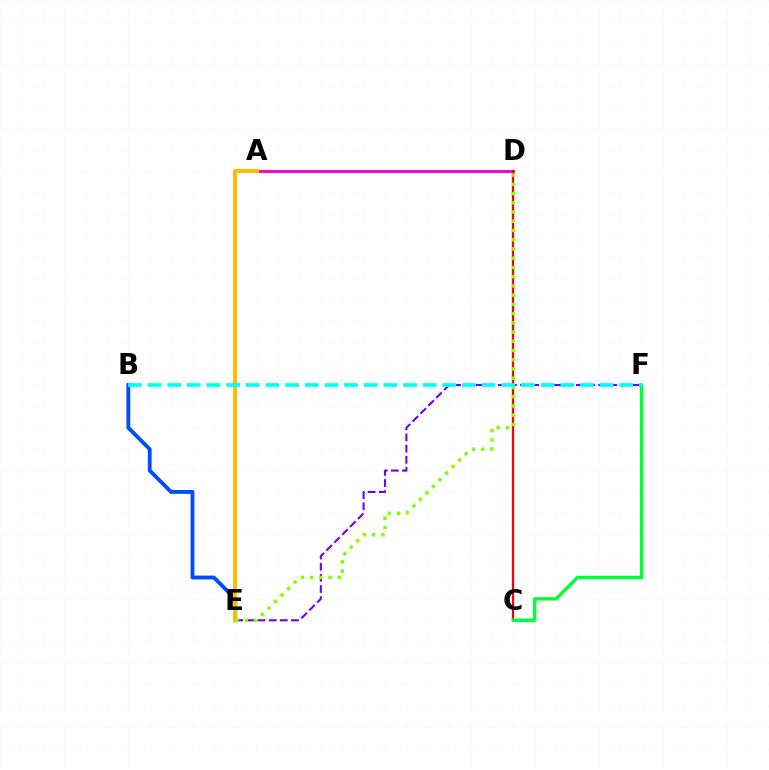{('A', 'D'): [{'color': '#ff00cf', 'line_style': 'solid', 'thickness': 2.12}], ('C', 'D'): [{'color': '#ff0000', 'line_style': 'solid', 'thickness': 1.62}], ('B', 'E'): [{'color': '#004bff', 'line_style': 'solid', 'thickness': 2.76}], ('E', 'F'): [{'color': '#7200ff', 'line_style': 'dashed', 'thickness': 1.52}], ('C', 'F'): [{'color': '#00ff39', 'line_style': 'solid', 'thickness': 2.43}], ('A', 'E'): [{'color': '#ffbd00', 'line_style': 'solid', 'thickness': 2.87}], ('D', 'E'): [{'color': '#84ff00', 'line_style': 'dotted', 'thickness': 2.51}], ('B', 'F'): [{'color': '#00fff6', 'line_style': 'dashed', 'thickness': 2.67}]}